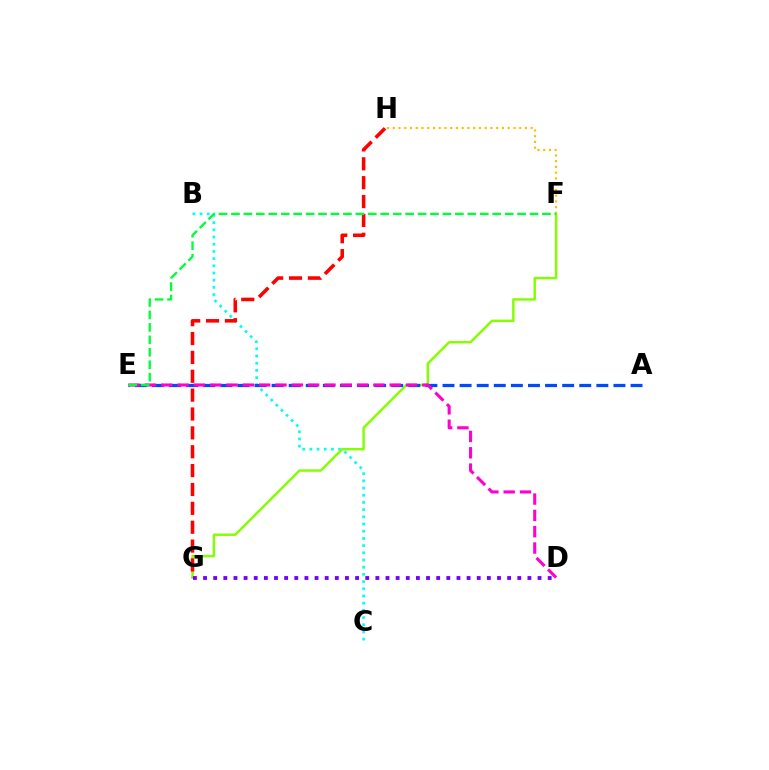{('B', 'C'): [{'color': '#00fff6', 'line_style': 'dotted', 'thickness': 1.95}], ('F', 'G'): [{'color': '#84ff00', 'line_style': 'solid', 'thickness': 1.76}], ('A', 'E'): [{'color': '#004bff', 'line_style': 'dashed', 'thickness': 2.32}], ('D', 'E'): [{'color': '#ff00cf', 'line_style': 'dashed', 'thickness': 2.22}], ('D', 'G'): [{'color': '#7200ff', 'line_style': 'dotted', 'thickness': 2.75}], ('F', 'H'): [{'color': '#ffbd00', 'line_style': 'dotted', 'thickness': 1.56}], ('G', 'H'): [{'color': '#ff0000', 'line_style': 'dashed', 'thickness': 2.56}], ('E', 'F'): [{'color': '#00ff39', 'line_style': 'dashed', 'thickness': 1.69}]}